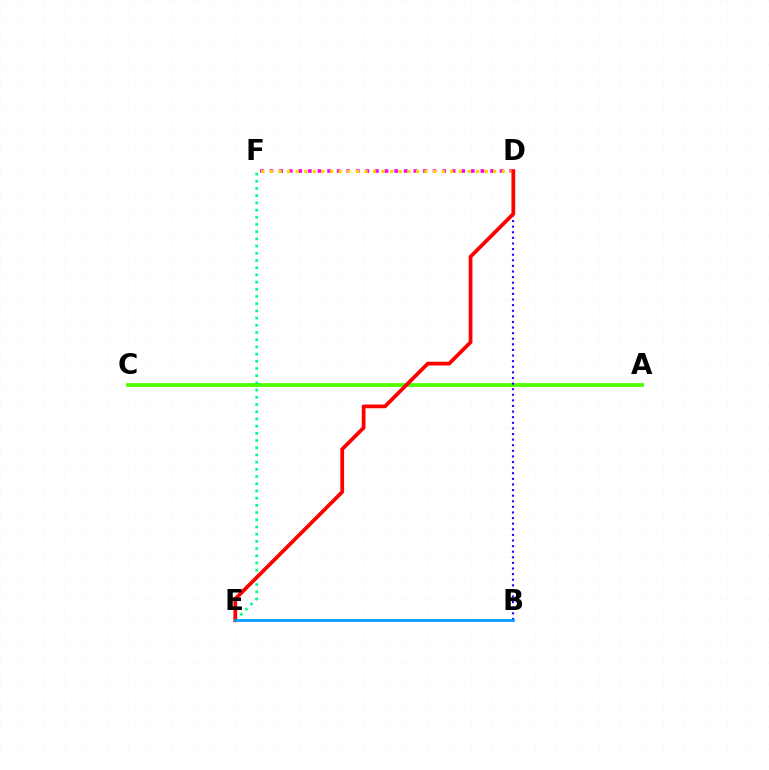{('D', 'F'): [{'color': '#ff00ed', 'line_style': 'dotted', 'thickness': 2.6}, {'color': '#ffd500', 'line_style': 'dotted', 'thickness': 2.33}], ('A', 'C'): [{'color': '#4fff00', 'line_style': 'solid', 'thickness': 2.72}], ('E', 'F'): [{'color': '#00ff86', 'line_style': 'dotted', 'thickness': 1.96}], ('B', 'D'): [{'color': '#3700ff', 'line_style': 'dotted', 'thickness': 1.52}], ('D', 'E'): [{'color': '#ff0000', 'line_style': 'solid', 'thickness': 2.69}], ('B', 'E'): [{'color': '#009eff', 'line_style': 'solid', 'thickness': 1.98}]}